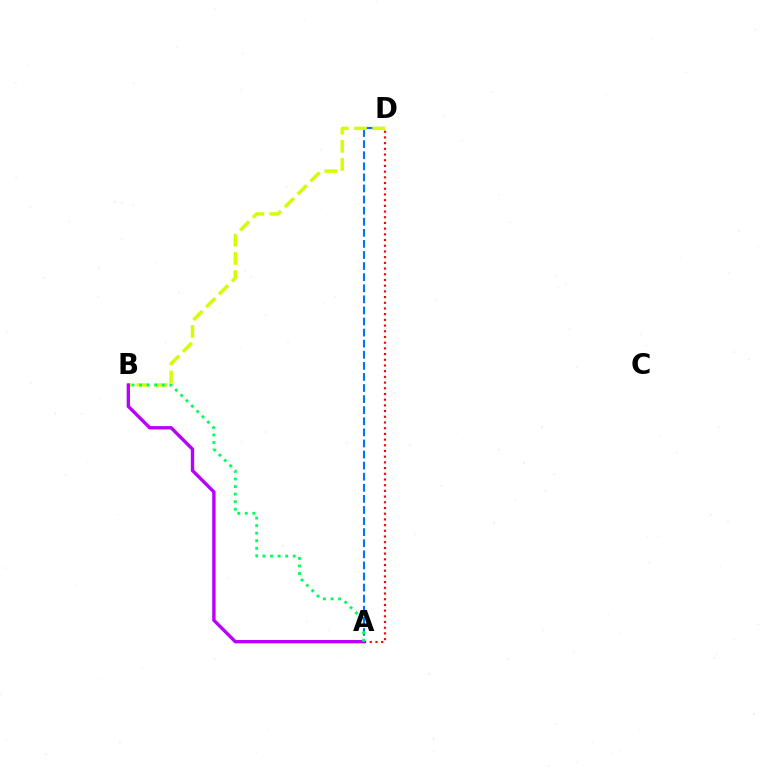{('A', 'D'): [{'color': '#0074ff', 'line_style': 'dashed', 'thickness': 1.51}, {'color': '#ff0000', 'line_style': 'dotted', 'thickness': 1.55}], ('B', 'D'): [{'color': '#d1ff00', 'line_style': 'dashed', 'thickness': 2.46}], ('A', 'B'): [{'color': '#b900ff', 'line_style': 'solid', 'thickness': 2.42}, {'color': '#00ff5c', 'line_style': 'dotted', 'thickness': 2.05}]}